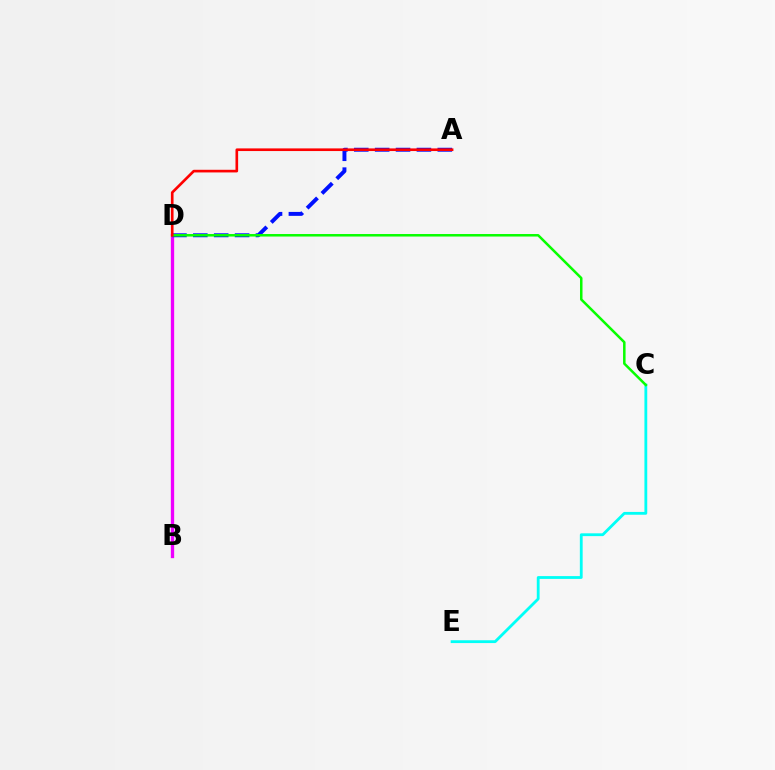{('B', 'D'): [{'color': '#fcf500', 'line_style': 'solid', 'thickness': 1.99}, {'color': '#ee00ff', 'line_style': 'solid', 'thickness': 2.39}], ('A', 'D'): [{'color': '#0010ff', 'line_style': 'dashed', 'thickness': 2.84}, {'color': '#ff0000', 'line_style': 'solid', 'thickness': 1.91}], ('C', 'E'): [{'color': '#00fff6', 'line_style': 'solid', 'thickness': 2.02}], ('C', 'D'): [{'color': '#08ff00', 'line_style': 'solid', 'thickness': 1.81}]}